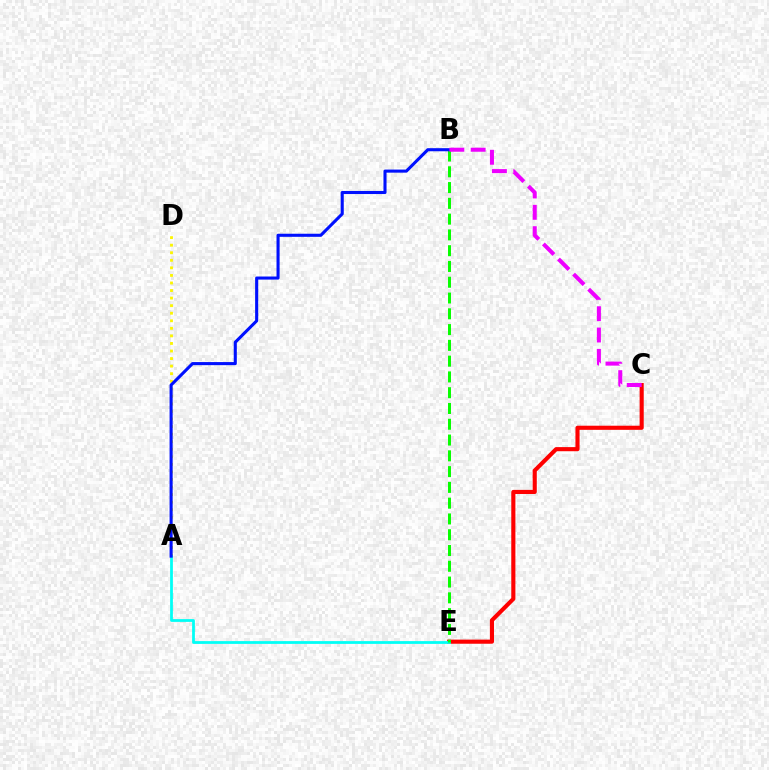{('C', 'E'): [{'color': '#ff0000', 'line_style': 'solid', 'thickness': 2.96}], ('A', 'D'): [{'color': '#fcf500', 'line_style': 'dotted', 'thickness': 2.05}], ('A', 'E'): [{'color': '#00fff6', 'line_style': 'solid', 'thickness': 1.99}], ('B', 'E'): [{'color': '#08ff00', 'line_style': 'dashed', 'thickness': 2.14}], ('A', 'B'): [{'color': '#0010ff', 'line_style': 'solid', 'thickness': 2.22}], ('B', 'C'): [{'color': '#ee00ff', 'line_style': 'dashed', 'thickness': 2.9}]}